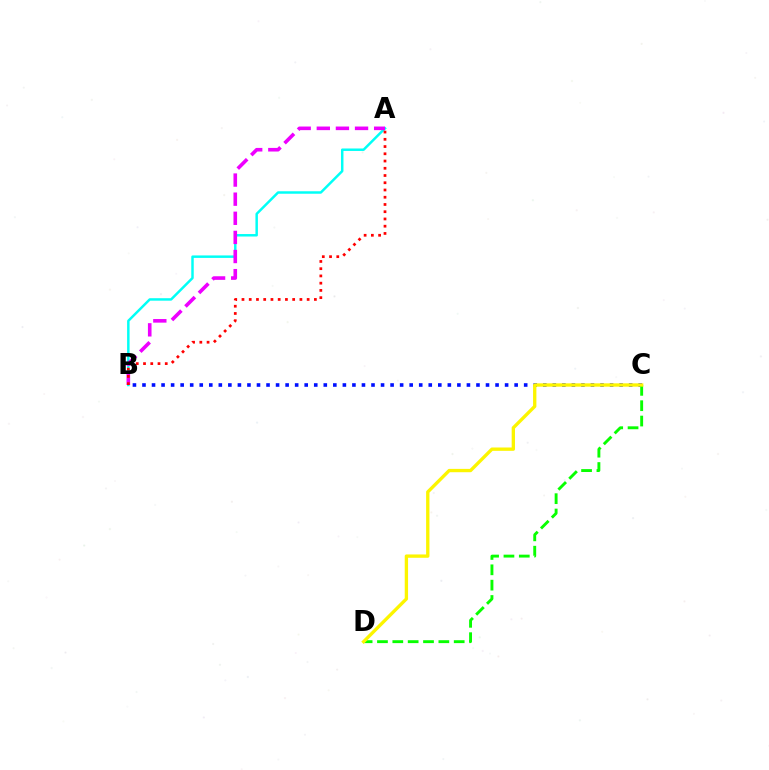{('B', 'C'): [{'color': '#0010ff', 'line_style': 'dotted', 'thickness': 2.59}], ('A', 'B'): [{'color': '#00fff6', 'line_style': 'solid', 'thickness': 1.78}, {'color': '#ee00ff', 'line_style': 'dashed', 'thickness': 2.6}, {'color': '#ff0000', 'line_style': 'dotted', 'thickness': 1.97}], ('C', 'D'): [{'color': '#08ff00', 'line_style': 'dashed', 'thickness': 2.08}, {'color': '#fcf500', 'line_style': 'solid', 'thickness': 2.4}]}